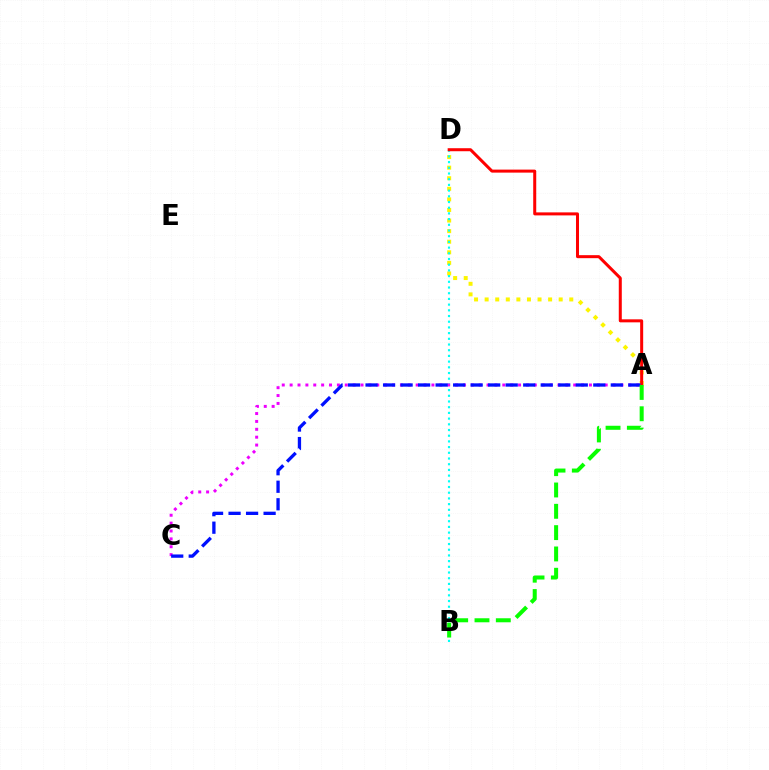{('A', 'D'): [{'color': '#fcf500', 'line_style': 'dotted', 'thickness': 2.87}, {'color': '#ff0000', 'line_style': 'solid', 'thickness': 2.17}], ('B', 'D'): [{'color': '#00fff6', 'line_style': 'dotted', 'thickness': 1.55}], ('A', 'C'): [{'color': '#ee00ff', 'line_style': 'dotted', 'thickness': 2.14}, {'color': '#0010ff', 'line_style': 'dashed', 'thickness': 2.38}], ('A', 'B'): [{'color': '#08ff00', 'line_style': 'dashed', 'thickness': 2.9}]}